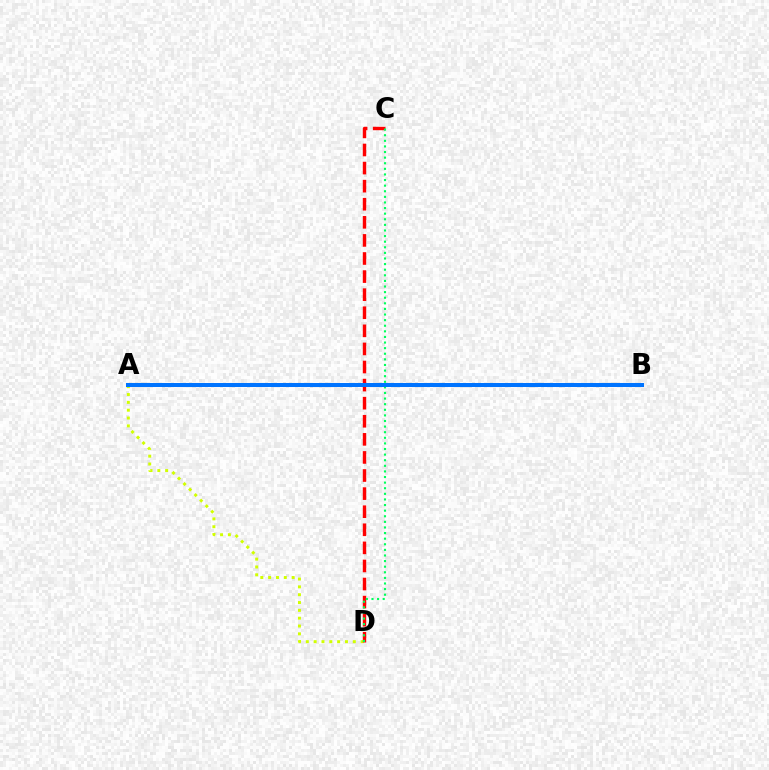{('A', 'D'): [{'color': '#d1ff00', 'line_style': 'dotted', 'thickness': 2.13}], ('C', 'D'): [{'color': '#ff0000', 'line_style': 'dashed', 'thickness': 2.46}, {'color': '#00ff5c', 'line_style': 'dotted', 'thickness': 1.52}], ('A', 'B'): [{'color': '#b900ff', 'line_style': 'dashed', 'thickness': 2.17}, {'color': '#0074ff', 'line_style': 'solid', 'thickness': 2.89}]}